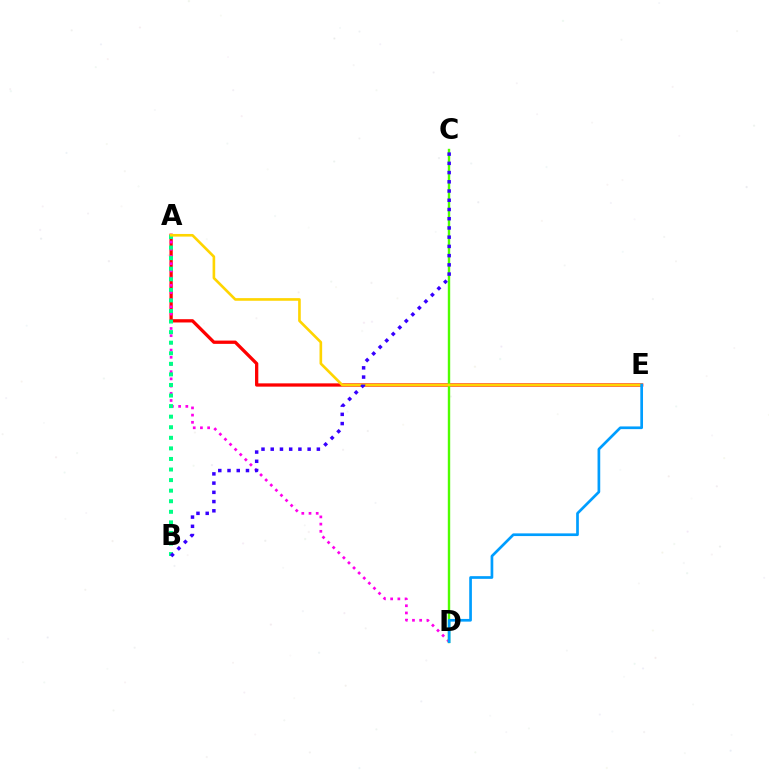{('A', 'E'): [{'color': '#ff0000', 'line_style': 'solid', 'thickness': 2.36}, {'color': '#ffd500', 'line_style': 'solid', 'thickness': 1.9}], ('A', 'D'): [{'color': '#ff00ed', 'line_style': 'dotted', 'thickness': 1.96}], ('A', 'B'): [{'color': '#00ff86', 'line_style': 'dotted', 'thickness': 2.87}], ('C', 'D'): [{'color': '#4fff00', 'line_style': 'solid', 'thickness': 1.73}], ('B', 'C'): [{'color': '#3700ff', 'line_style': 'dotted', 'thickness': 2.51}], ('D', 'E'): [{'color': '#009eff', 'line_style': 'solid', 'thickness': 1.94}]}